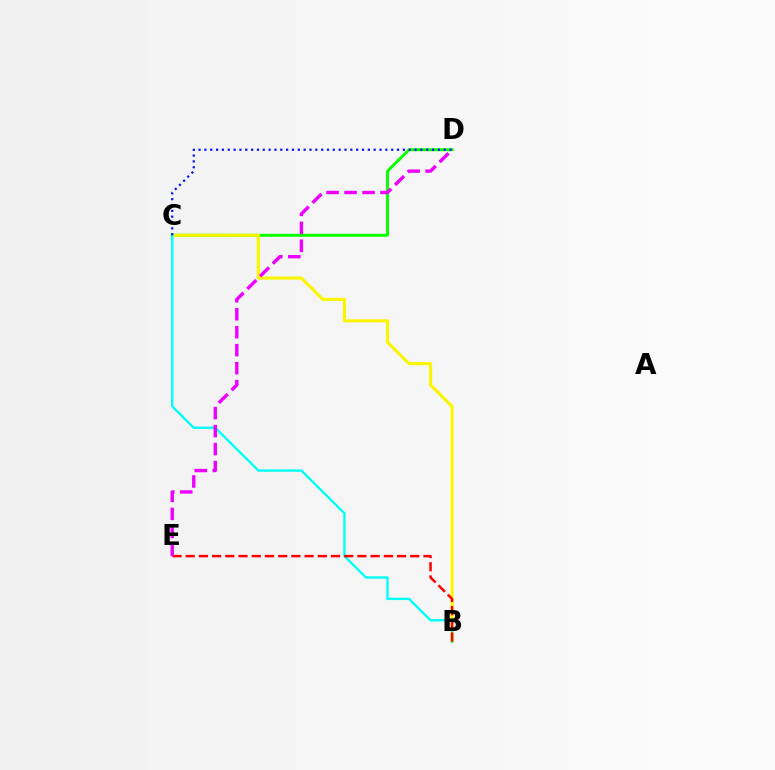{('C', 'D'): [{'color': '#08ff00', 'line_style': 'solid', 'thickness': 2.12}, {'color': '#0010ff', 'line_style': 'dotted', 'thickness': 1.59}], ('B', 'C'): [{'color': '#fcf500', 'line_style': 'solid', 'thickness': 2.23}, {'color': '#00fff6', 'line_style': 'solid', 'thickness': 1.7}], ('B', 'E'): [{'color': '#ff0000', 'line_style': 'dashed', 'thickness': 1.79}], ('D', 'E'): [{'color': '#ee00ff', 'line_style': 'dashed', 'thickness': 2.44}]}